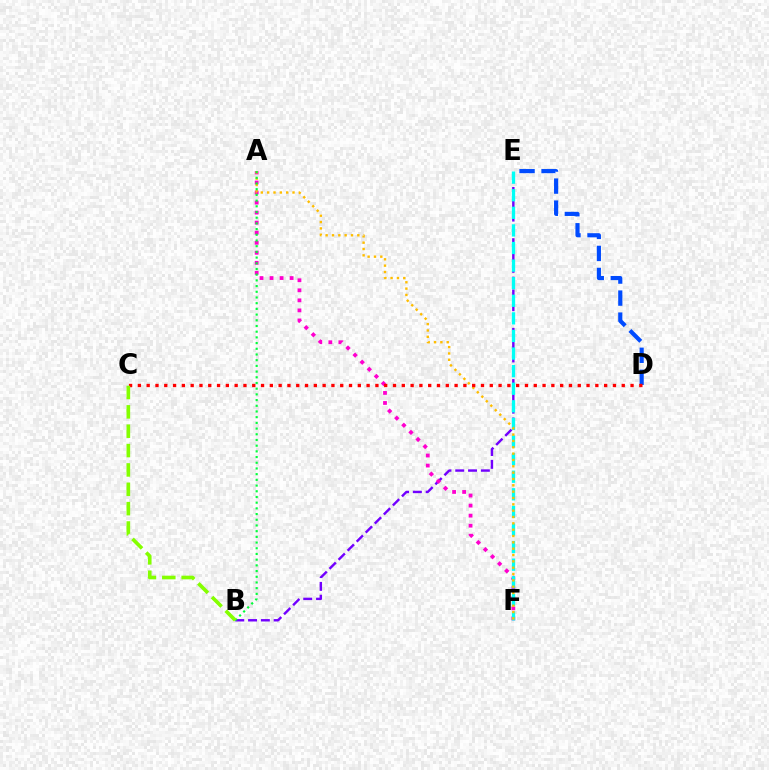{('B', 'E'): [{'color': '#7200ff', 'line_style': 'dashed', 'thickness': 1.74}], ('A', 'F'): [{'color': '#ff00cf', 'line_style': 'dotted', 'thickness': 2.73}, {'color': '#ffbd00', 'line_style': 'dotted', 'thickness': 1.72}], ('E', 'F'): [{'color': '#00fff6', 'line_style': 'dashed', 'thickness': 2.39}], ('D', 'E'): [{'color': '#004bff', 'line_style': 'dashed', 'thickness': 2.99}], ('A', 'B'): [{'color': '#00ff39', 'line_style': 'dotted', 'thickness': 1.55}], ('C', 'D'): [{'color': '#ff0000', 'line_style': 'dotted', 'thickness': 2.39}], ('B', 'C'): [{'color': '#84ff00', 'line_style': 'dashed', 'thickness': 2.63}]}